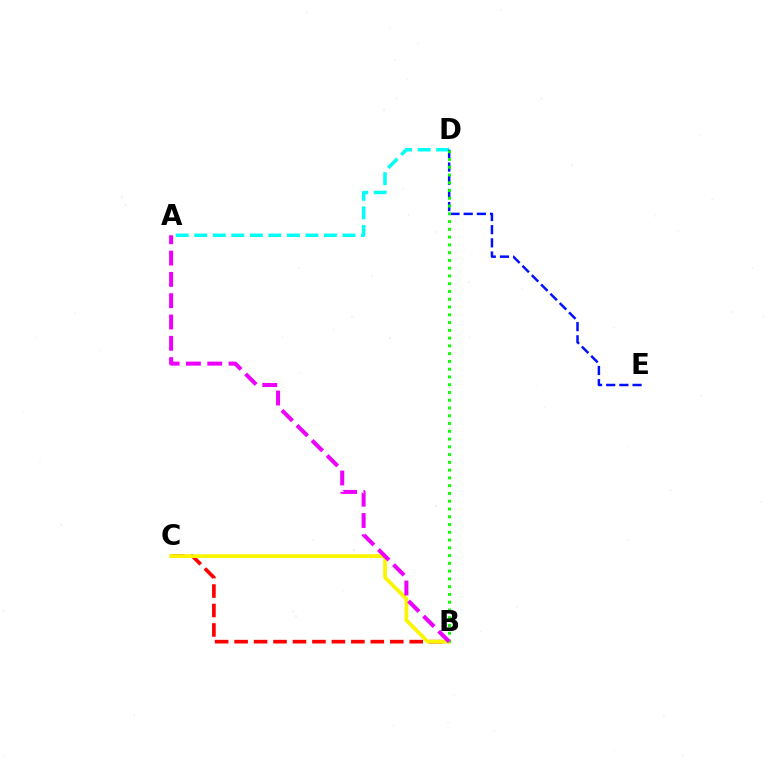{('B', 'C'): [{'color': '#ff0000', 'line_style': 'dashed', 'thickness': 2.64}, {'color': '#fcf500', 'line_style': 'solid', 'thickness': 2.69}], ('A', 'D'): [{'color': '#00fff6', 'line_style': 'dashed', 'thickness': 2.52}], ('D', 'E'): [{'color': '#0010ff', 'line_style': 'dashed', 'thickness': 1.79}], ('B', 'D'): [{'color': '#08ff00', 'line_style': 'dotted', 'thickness': 2.11}], ('A', 'B'): [{'color': '#ee00ff', 'line_style': 'dashed', 'thickness': 2.89}]}